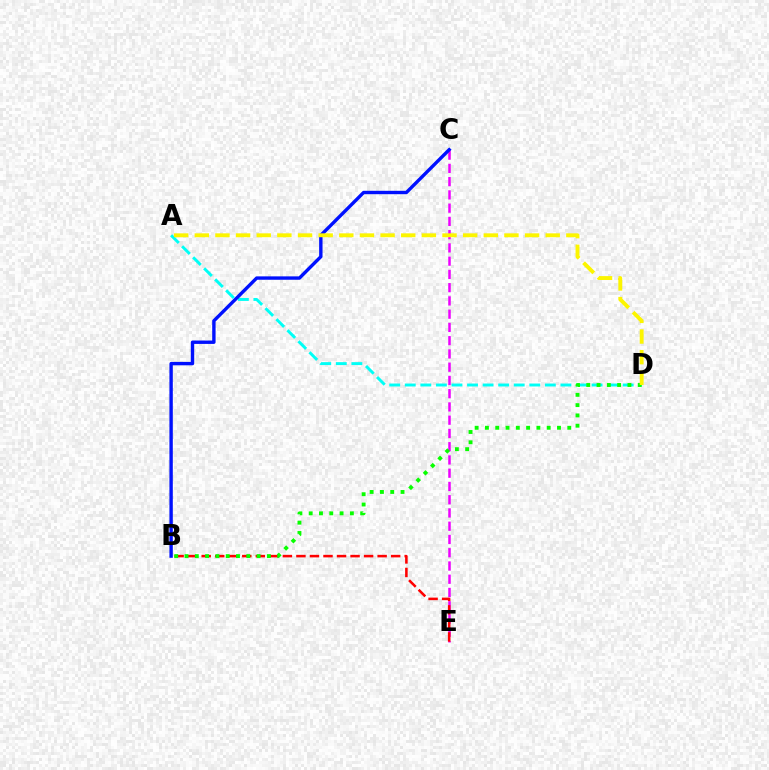{('C', 'E'): [{'color': '#ee00ff', 'line_style': 'dashed', 'thickness': 1.8}], ('B', 'E'): [{'color': '#ff0000', 'line_style': 'dashed', 'thickness': 1.84}], ('A', 'D'): [{'color': '#00fff6', 'line_style': 'dashed', 'thickness': 2.11}, {'color': '#fcf500', 'line_style': 'dashed', 'thickness': 2.8}], ('B', 'D'): [{'color': '#08ff00', 'line_style': 'dotted', 'thickness': 2.8}], ('B', 'C'): [{'color': '#0010ff', 'line_style': 'solid', 'thickness': 2.44}]}